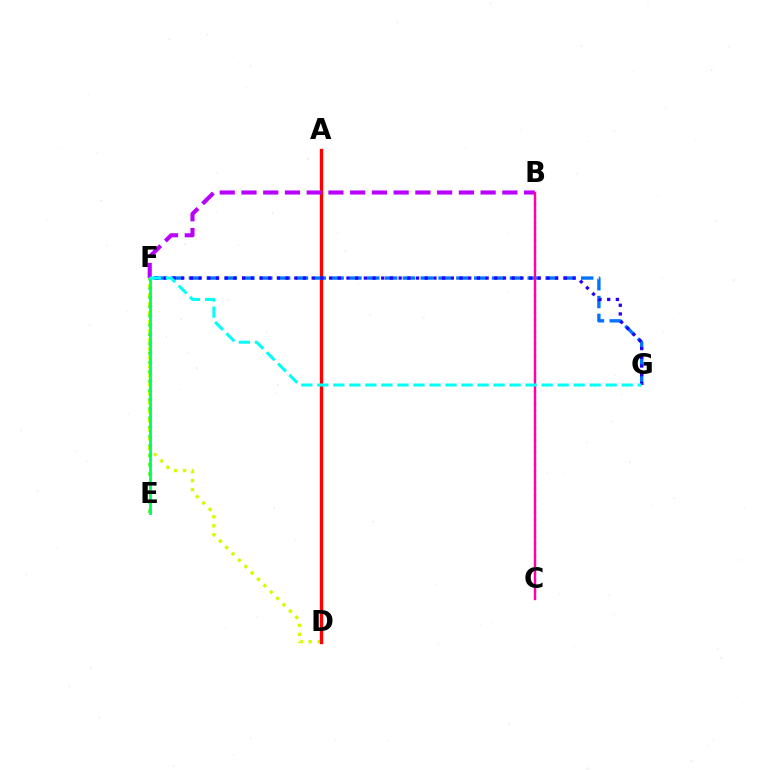{('B', 'C'): [{'color': '#ff9400', 'line_style': 'dotted', 'thickness': 1.65}, {'color': '#ff00ac', 'line_style': 'solid', 'thickness': 1.72}], ('E', 'F'): [{'color': '#3dff00', 'line_style': 'dotted', 'thickness': 2.53}, {'color': '#00ff5c', 'line_style': 'solid', 'thickness': 2.05}], ('D', 'F'): [{'color': '#d1ff00', 'line_style': 'dotted', 'thickness': 2.45}], ('A', 'D'): [{'color': '#ff0000', 'line_style': 'solid', 'thickness': 2.42}], ('B', 'F'): [{'color': '#b900ff', 'line_style': 'dashed', 'thickness': 2.95}], ('F', 'G'): [{'color': '#0074ff', 'line_style': 'dashed', 'thickness': 2.42}, {'color': '#2500ff', 'line_style': 'dotted', 'thickness': 2.36}, {'color': '#00fff6', 'line_style': 'dashed', 'thickness': 2.18}]}